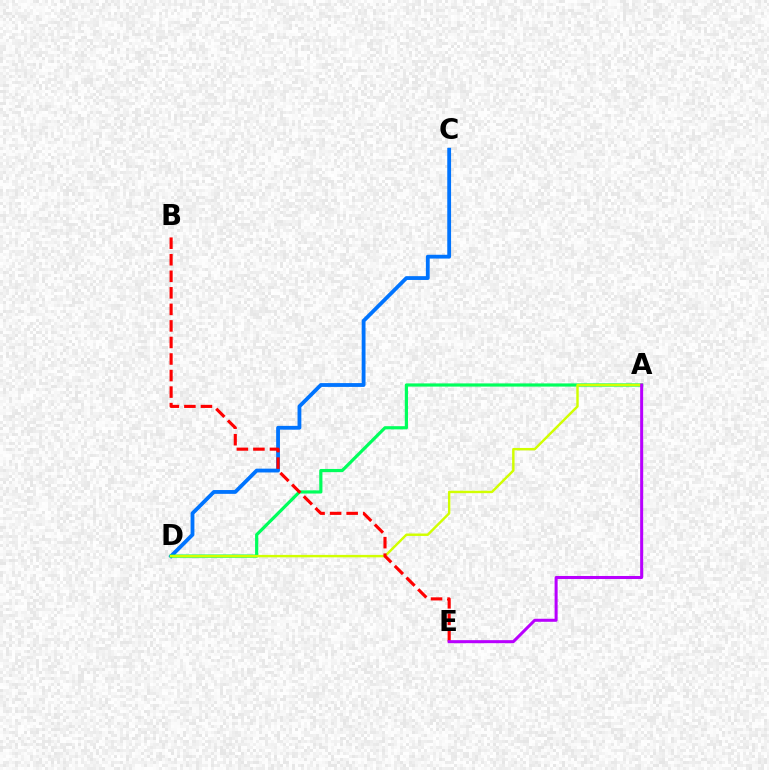{('C', 'D'): [{'color': '#0074ff', 'line_style': 'solid', 'thickness': 2.74}], ('A', 'D'): [{'color': '#00ff5c', 'line_style': 'solid', 'thickness': 2.3}, {'color': '#d1ff00', 'line_style': 'solid', 'thickness': 1.75}], ('B', 'E'): [{'color': '#ff0000', 'line_style': 'dashed', 'thickness': 2.25}], ('A', 'E'): [{'color': '#b900ff', 'line_style': 'solid', 'thickness': 2.18}]}